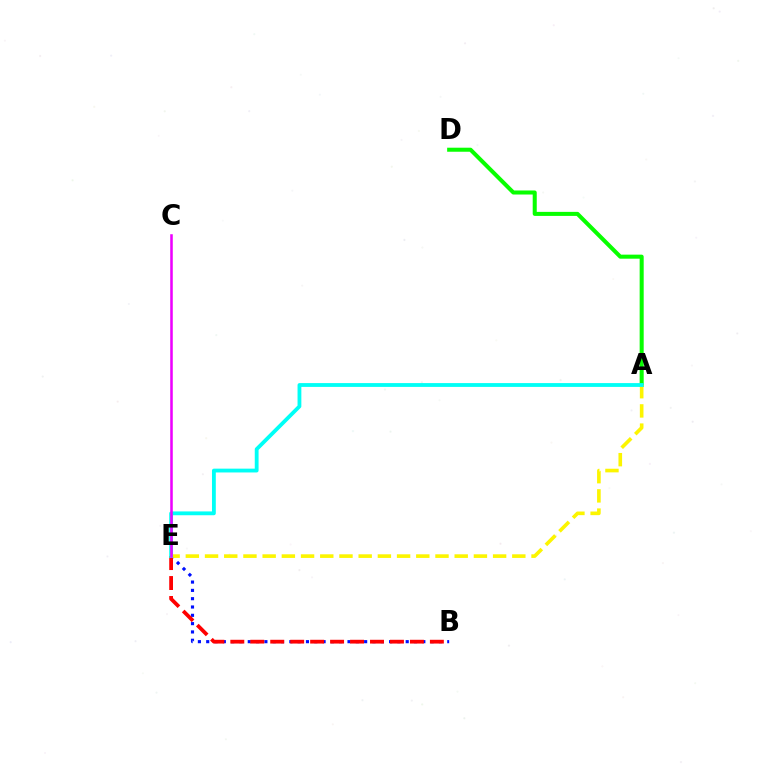{('B', 'E'): [{'color': '#0010ff', 'line_style': 'dotted', 'thickness': 2.26}, {'color': '#ff0000', 'line_style': 'dashed', 'thickness': 2.71}], ('A', 'D'): [{'color': '#08ff00', 'line_style': 'solid', 'thickness': 2.91}], ('A', 'E'): [{'color': '#fcf500', 'line_style': 'dashed', 'thickness': 2.61}, {'color': '#00fff6', 'line_style': 'solid', 'thickness': 2.75}], ('C', 'E'): [{'color': '#ee00ff', 'line_style': 'solid', 'thickness': 1.83}]}